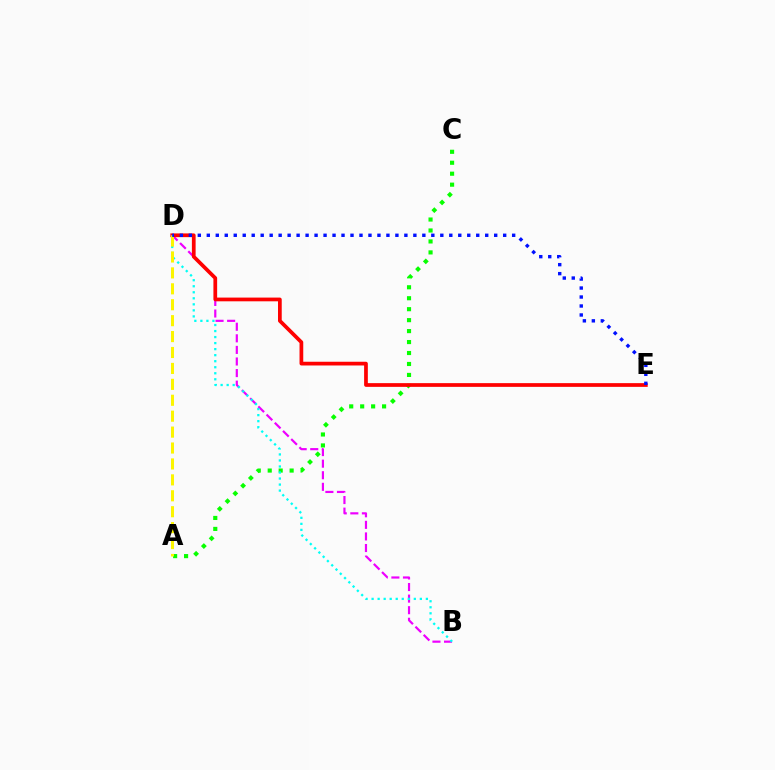{('B', 'D'): [{'color': '#ee00ff', 'line_style': 'dashed', 'thickness': 1.57}, {'color': '#00fff6', 'line_style': 'dotted', 'thickness': 1.64}], ('A', 'C'): [{'color': '#08ff00', 'line_style': 'dotted', 'thickness': 2.98}], ('D', 'E'): [{'color': '#ff0000', 'line_style': 'solid', 'thickness': 2.68}, {'color': '#0010ff', 'line_style': 'dotted', 'thickness': 2.44}], ('A', 'D'): [{'color': '#fcf500', 'line_style': 'dashed', 'thickness': 2.16}]}